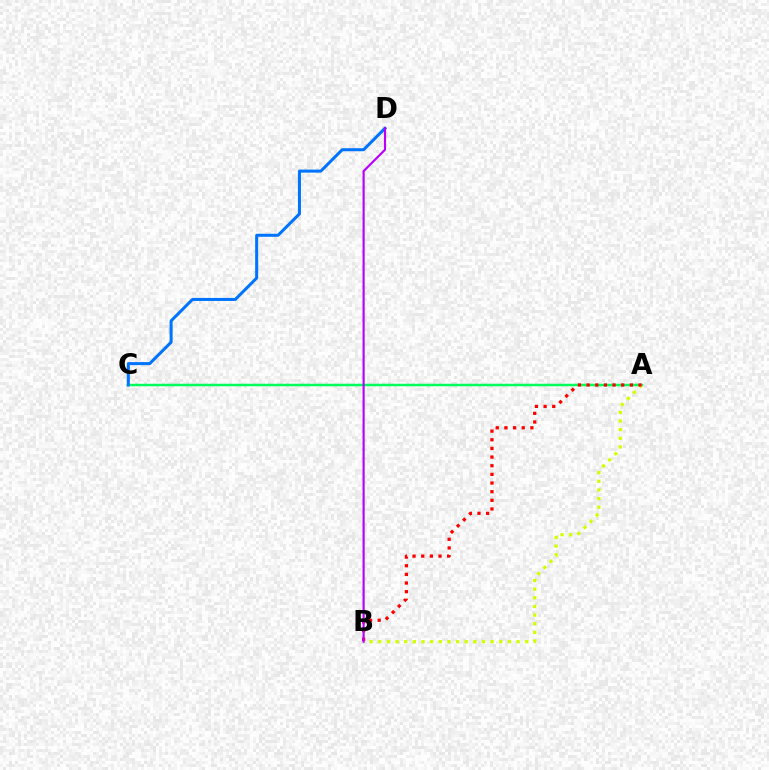{('A', 'C'): [{'color': '#00ff5c', 'line_style': 'solid', 'thickness': 1.8}], ('C', 'D'): [{'color': '#0074ff', 'line_style': 'solid', 'thickness': 2.18}], ('A', 'B'): [{'color': '#d1ff00', 'line_style': 'dotted', 'thickness': 2.35}, {'color': '#ff0000', 'line_style': 'dotted', 'thickness': 2.35}], ('B', 'D'): [{'color': '#b900ff', 'line_style': 'solid', 'thickness': 1.55}]}